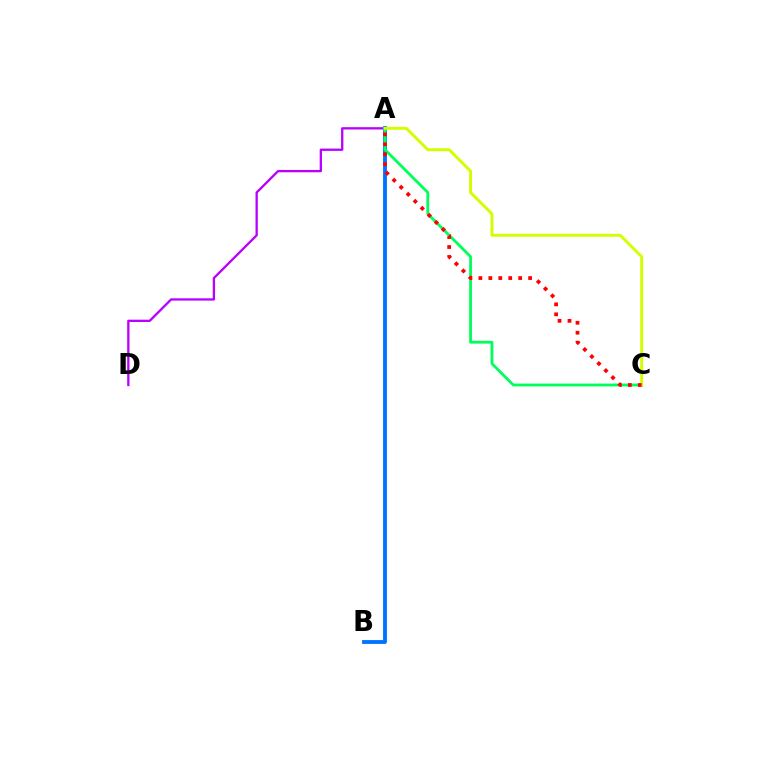{('A', 'D'): [{'color': '#b900ff', 'line_style': 'solid', 'thickness': 1.66}], ('A', 'B'): [{'color': '#0074ff', 'line_style': 'solid', 'thickness': 2.77}], ('A', 'C'): [{'color': '#00ff5c', 'line_style': 'solid', 'thickness': 2.03}, {'color': '#d1ff00', 'line_style': 'solid', 'thickness': 2.11}, {'color': '#ff0000', 'line_style': 'dotted', 'thickness': 2.7}]}